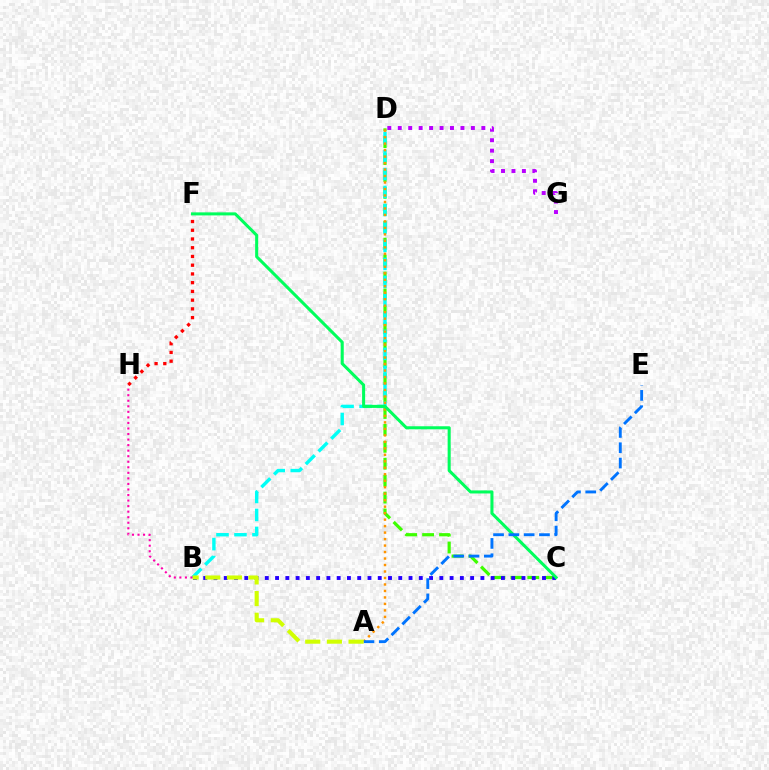{('F', 'H'): [{'color': '#ff0000', 'line_style': 'dotted', 'thickness': 2.37}], ('C', 'D'): [{'color': '#3dff00', 'line_style': 'dashed', 'thickness': 2.3}], ('B', 'D'): [{'color': '#00fff6', 'line_style': 'dashed', 'thickness': 2.44}], ('B', 'C'): [{'color': '#2500ff', 'line_style': 'dotted', 'thickness': 2.79}], ('A', 'D'): [{'color': '#ff9400', 'line_style': 'dotted', 'thickness': 1.76}], ('C', 'F'): [{'color': '#00ff5c', 'line_style': 'solid', 'thickness': 2.19}], ('A', 'E'): [{'color': '#0074ff', 'line_style': 'dashed', 'thickness': 2.08}], ('A', 'B'): [{'color': '#d1ff00', 'line_style': 'dashed', 'thickness': 2.94}], ('B', 'H'): [{'color': '#ff00ac', 'line_style': 'dotted', 'thickness': 1.51}], ('D', 'G'): [{'color': '#b900ff', 'line_style': 'dotted', 'thickness': 2.84}]}